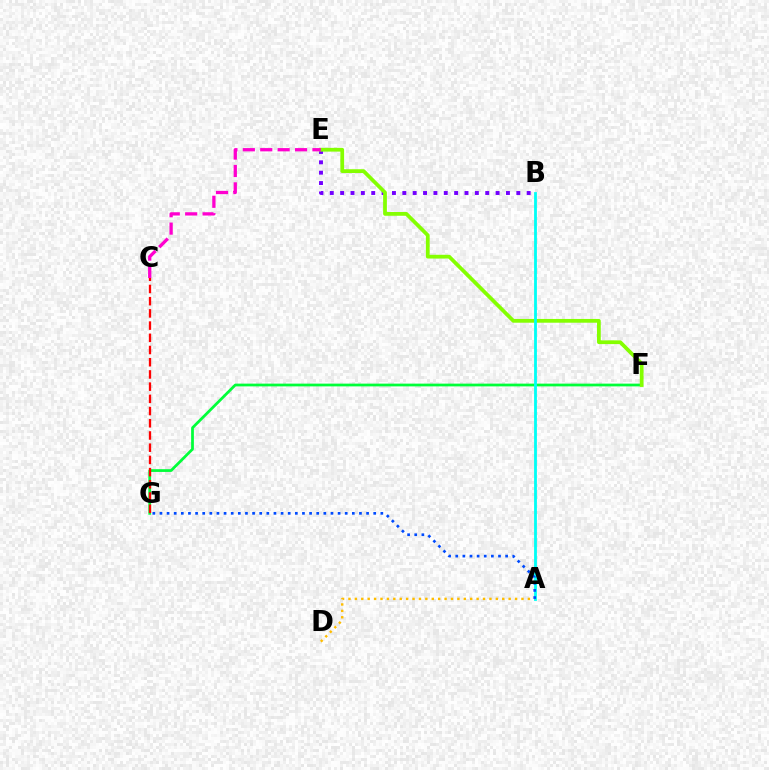{('F', 'G'): [{'color': '#00ff39', 'line_style': 'solid', 'thickness': 1.98}], ('B', 'E'): [{'color': '#7200ff', 'line_style': 'dotted', 'thickness': 2.82}], ('A', 'D'): [{'color': '#ffbd00', 'line_style': 'dotted', 'thickness': 1.74}], ('E', 'F'): [{'color': '#84ff00', 'line_style': 'solid', 'thickness': 2.7}], ('A', 'B'): [{'color': '#00fff6', 'line_style': 'solid', 'thickness': 2.03}], ('A', 'G'): [{'color': '#004bff', 'line_style': 'dotted', 'thickness': 1.94}], ('C', 'E'): [{'color': '#ff00cf', 'line_style': 'dashed', 'thickness': 2.36}], ('C', 'G'): [{'color': '#ff0000', 'line_style': 'dashed', 'thickness': 1.66}]}